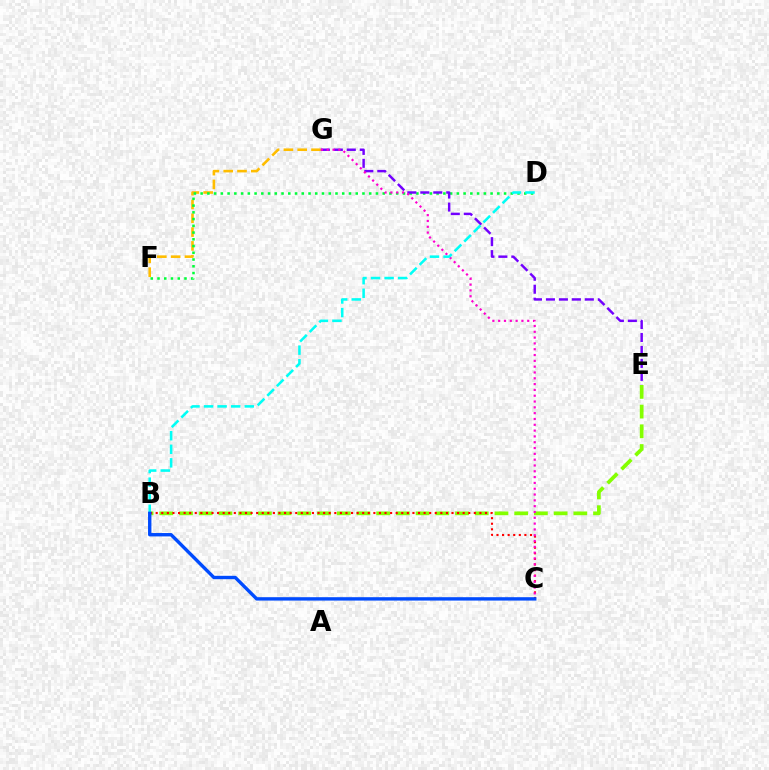{('B', 'E'): [{'color': '#84ff00', 'line_style': 'dashed', 'thickness': 2.68}], ('F', 'G'): [{'color': '#ffbd00', 'line_style': 'dashed', 'thickness': 1.88}], ('B', 'C'): [{'color': '#ff0000', 'line_style': 'dotted', 'thickness': 1.52}, {'color': '#004bff', 'line_style': 'solid', 'thickness': 2.44}], ('D', 'F'): [{'color': '#00ff39', 'line_style': 'dotted', 'thickness': 1.83}], ('E', 'G'): [{'color': '#7200ff', 'line_style': 'dashed', 'thickness': 1.76}], ('C', 'G'): [{'color': '#ff00cf', 'line_style': 'dotted', 'thickness': 1.58}], ('B', 'D'): [{'color': '#00fff6', 'line_style': 'dashed', 'thickness': 1.84}]}